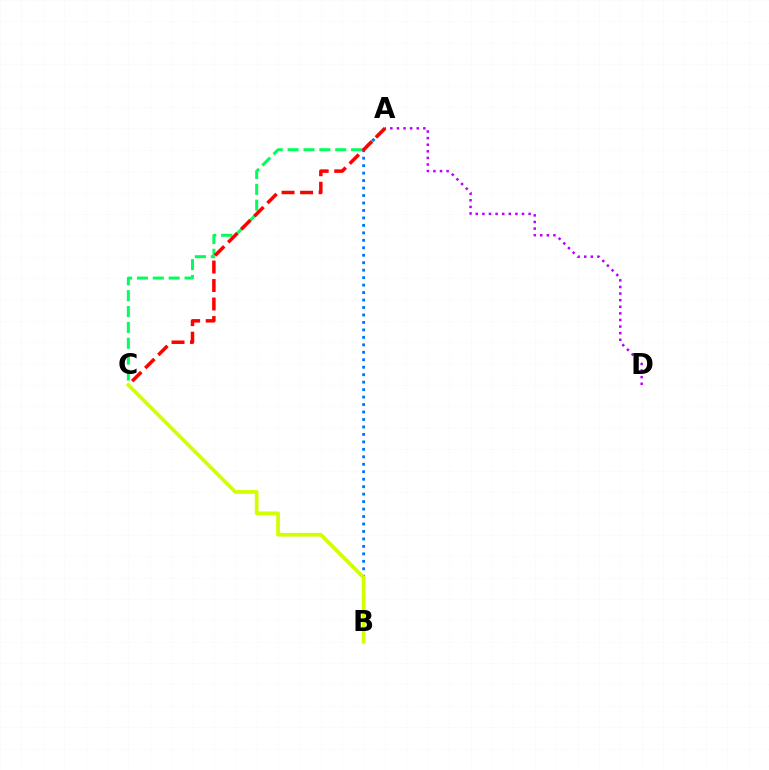{('A', 'C'): [{'color': '#00ff5c', 'line_style': 'dashed', 'thickness': 2.16}, {'color': '#ff0000', 'line_style': 'dashed', 'thickness': 2.52}], ('A', 'B'): [{'color': '#0074ff', 'line_style': 'dotted', 'thickness': 2.03}], ('A', 'D'): [{'color': '#b900ff', 'line_style': 'dotted', 'thickness': 1.79}], ('B', 'C'): [{'color': '#d1ff00', 'line_style': 'solid', 'thickness': 2.68}]}